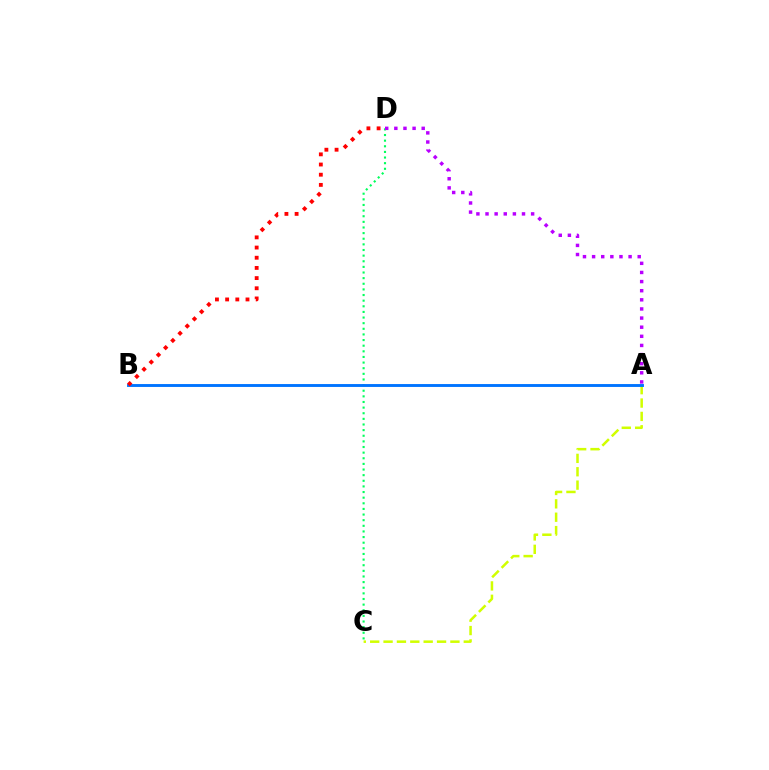{('A', 'C'): [{'color': '#d1ff00', 'line_style': 'dashed', 'thickness': 1.82}], ('C', 'D'): [{'color': '#00ff5c', 'line_style': 'dotted', 'thickness': 1.53}], ('A', 'D'): [{'color': '#b900ff', 'line_style': 'dotted', 'thickness': 2.48}], ('A', 'B'): [{'color': '#0074ff', 'line_style': 'solid', 'thickness': 2.08}], ('B', 'D'): [{'color': '#ff0000', 'line_style': 'dotted', 'thickness': 2.77}]}